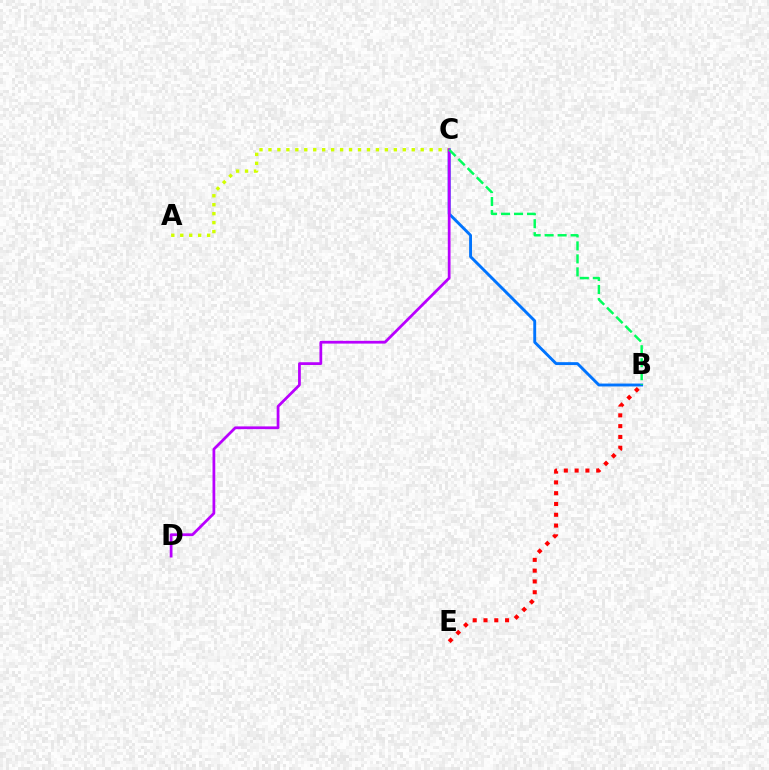{('B', 'E'): [{'color': '#ff0000', 'line_style': 'dotted', 'thickness': 2.93}], ('B', 'C'): [{'color': '#0074ff', 'line_style': 'solid', 'thickness': 2.08}, {'color': '#00ff5c', 'line_style': 'dashed', 'thickness': 1.77}], ('A', 'C'): [{'color': '#d1ff00', 'line_style': 'dotted', 'thickness': 2.43}], ('C', 'D'): [{'color': '#b900ff', 'line_style': 'solid', 'thickness': 1.98}]}